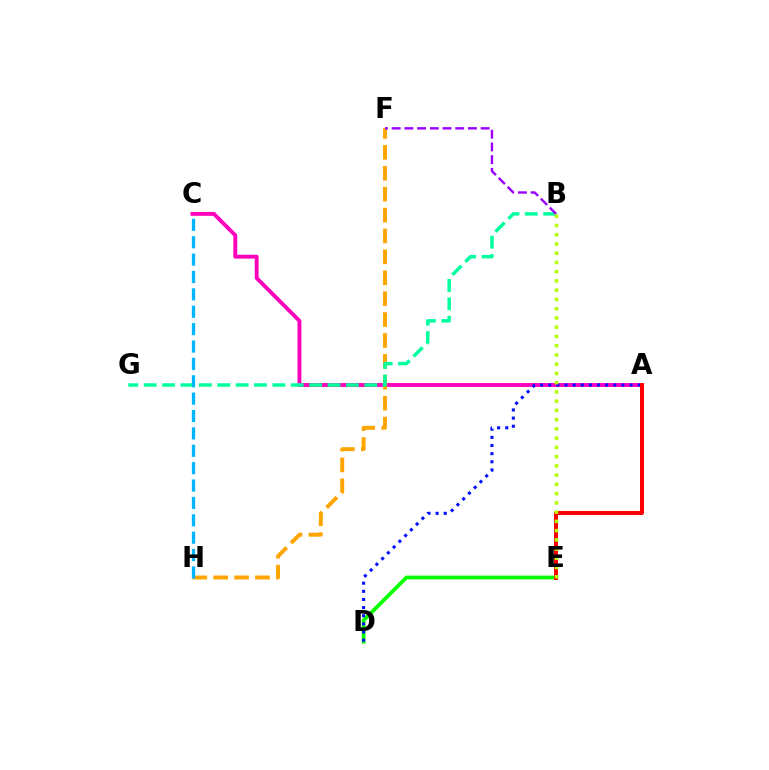{('D', 'E'): [{'color': '#08ff00', 'line_style': 'solid', 'thickness': 2.71}], ('A', 'C'): [{'color': '#ff00bd', 'line_style': 'solid', 'thickness': 2.8}], ('A', 'D'): [{'color': '#0010ff', 'line_style': 'dotted', 'thickness': 2.21}], ('F', 'H'): [{'color': '#ffa500', 'line_style': 'dashed', 'thickness': 2.84}], ('B', 'G'): [{'color': '#00ff9d', 'line_style': 'dashed', 'thickness': 2.5}], ('A', 'E'): [{'color': '#ff0000', 'line_style': 'solid', 'thickness': 2.86}], ('B', 'F'): [{'color': '#9b00ff', 'line_style': 'dashed', 'thickness': 1.73}], ('C', 'H'): [{'color': '#00b5ff', 'line_style': 'dashed', 'thickness': 2.36}], ('B', 'E'): [{'color': '#b3ff00', 'line_style': 'dotted', 'thickness': 2.51}]}